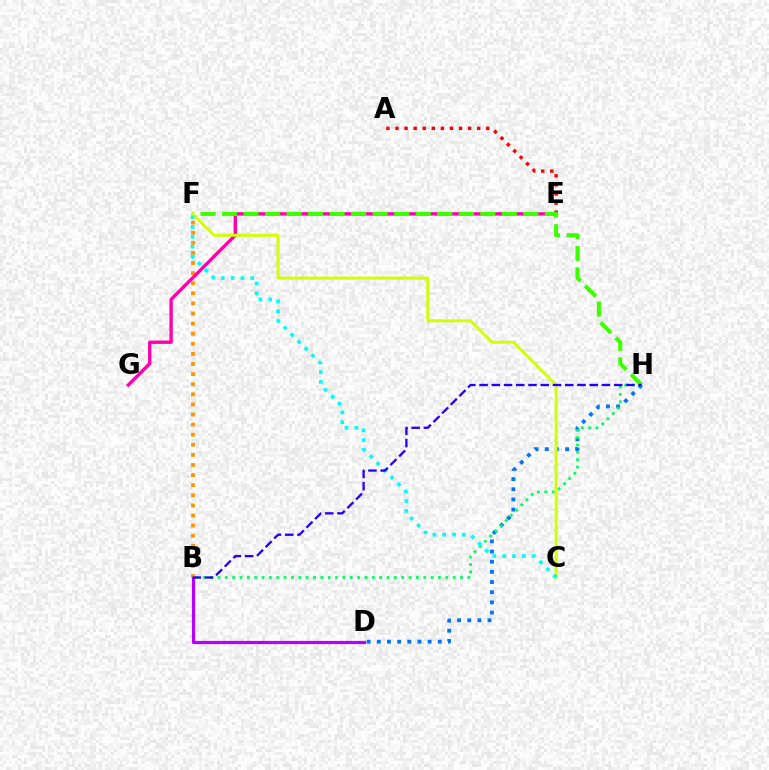{('A', 'E'): [{'color': '#ff0000', 'line_style': 'dotted', 'thickness': 2.47}], ('B', 'D'): [{'color': '#b900ff', 'line_style': 'solid', 'thickness': 2.31}], ('D', 'H'): [{'color': '#0074ff', 'line_style': 'dotted', 'thickness': 2.76}], ('B', 'F'): [{'color': '#ff9400', 'line_style': 'dotted', 'thickness': 2.74}], ('B', 'H'): [{'color': '#00ff5c', 'line_style': 'dotted', 'thickness': 2.0}, {'color': '#2500ff', 'line_style': 'dashed', 'thickness': 1.66}], ('E', 'G'): [{'color': '#ff00ac', 'line_style': 'solid', 'thickness': 2.42}], ('F', 'H'): [{'color': '#3dff00', 'line_style': 'dashed', 'thickness': 2.92}], ('C', 'F'): [{'color': '#d1ff00', 'line_style': 'solid', 'thickness': 2.08}, {'color': '#00fff6', 'line_style': 'dotted', 'thickness': 2.67}]}